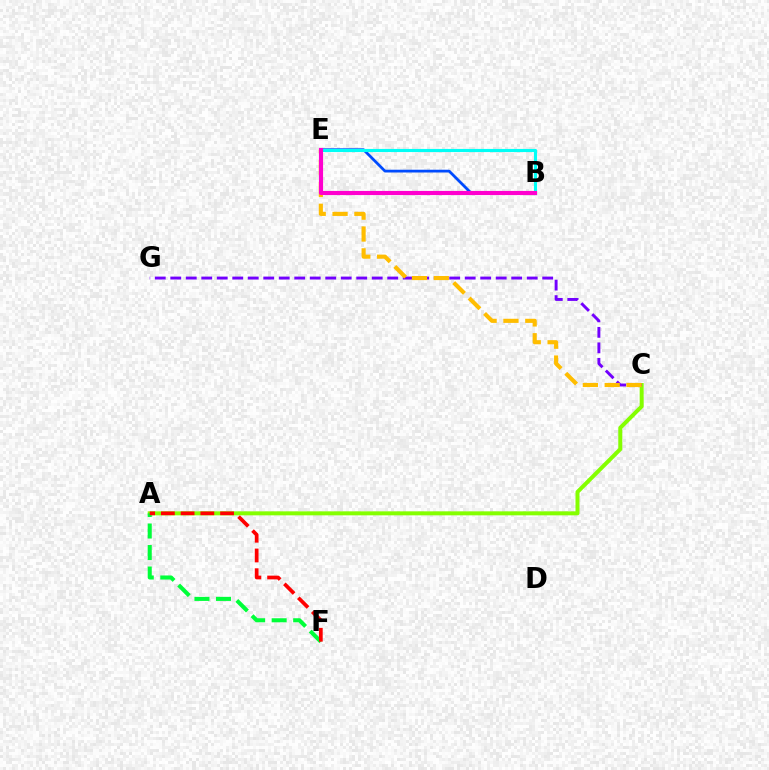{('A', 'C'): [{'color': '#84ff00', 'line_style': 'solid', 'thickness': 2.88}], ('C', 'G'): [{'color': '#7200ff', 'line_style': 'dashed', 'thickness': 2.11}], ('A', 'F'): [{'color': '#00ff39', 'line_style': 'dashed', 'thickness': 2.92}, {'color': '#ff0000', 'line_style': 'dashed', 'thickness': 2.68}], ('C', 'E'): [{'color': '#ffbd00', 'line_style': 'dashed', 'thickness': 2.97}], ('B', 'E'): [{'color': '#004bff', 'line_style': 'solid', 'thickness': 2.0}, {'color': '#00fff6', 'line_style': 'solid', 'thickness': 2.26}, {'color': '#ff00cf', 'line_style': 'solid', 'thickness': 2.97}]}